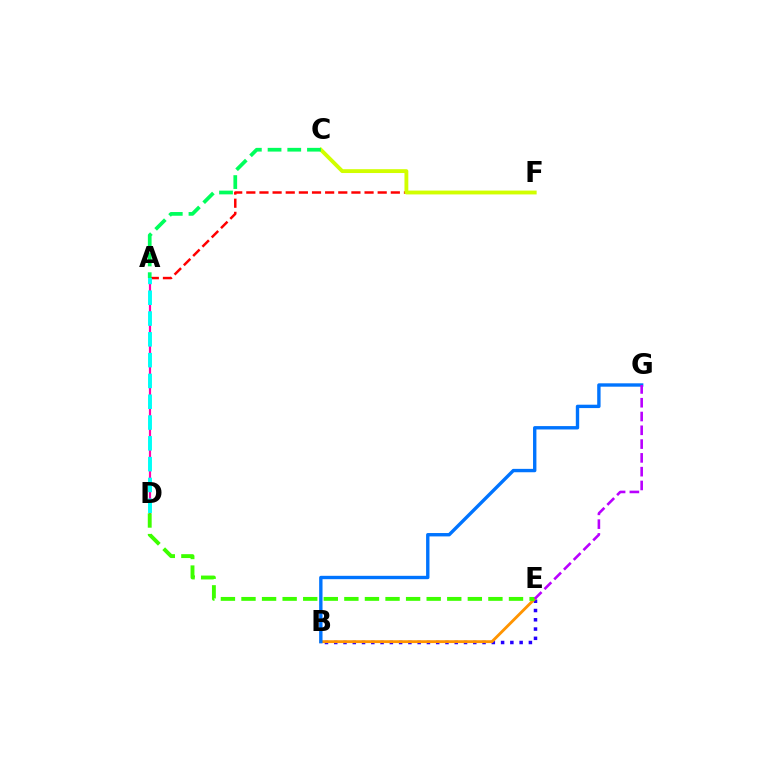{('A', 'D'): [{'color': '#ff00ac', 'line_style': 'solid', 'thickness': 1.57}, {'color': '#00fff6', 'line_style': 'dashed', 'thickness': 2.83}], ('B', 'E'): [{'color': '#2500ff', 'line_style': 'dotted', 'thickness': 2.52}, {'color': '#ff9400', 'line_style': 'solid', 'thickness': 2.05}], ('A', 'F'): [{'color': '#ff0000', 'line_style': 'dashed', 'thickness': 1.78}], ('D', 'E'): [{'color': '#3dff00', 'line_style': 'dashed', 'thickness': 2.8}], ('C', 'F'): [{'color': '#d1ff00', 'line_style': 'solid', 'thickness': 2.77}], ('B', 'G'): [{'color': '#0074ff', 'line_style': 'solid', 'thickness': 2.43}], ('A', 'C'): [{'color': '#00ff5c', 'line_style': 'dashed', 'thickness': 2.68}], ('E', 'G'): [{'color': '#b900ff', 'line_style': 'dashed', 'thickness': 1.87}]}